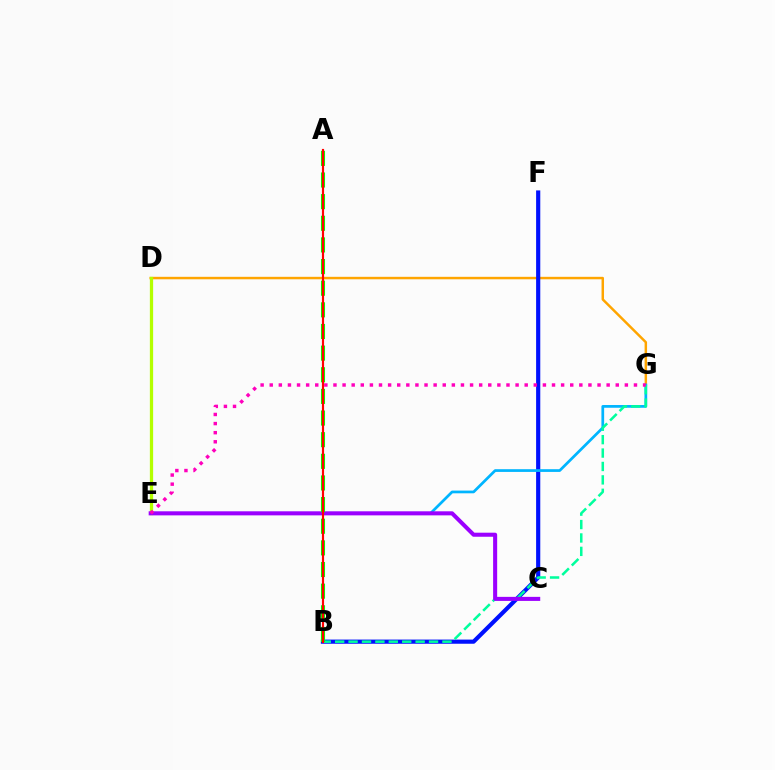{('D', 'G'): [{'color': '#ffa500', 'line_style': 'solid', 'thickness': 1.78}], ('D', 'E'): [{'color': '#b3ff00', 'line_style': 'solid', 'thickness': 2.35}], ('B', 'F'): [{'color': '#0010ff', 'line_style': 'solid', 'thickness': 3.0}], ('E', 'G'): [{'color': '#00b5ff', 'line_style': 'solid', 'thickness': 1.96}, {'color': '#ff00bd', 'line_style': 'dotted', 'thickness': 2.47}], ('B', 'G'): [{'color': '#00ff9d', 'line_style': 'dashed', 'thickness': 1.82}], ('C', 'E'): [{'color': '#9b00ff', 'line_style': 'solid', 'thickness': 2.92}], ('A', 'B'): [{'color': '#08ff00', 'line_style': 'dashed', 'thickness': 2.94}, {'color': '#ff0000', 'line_style': 'solid', 'thickness': 1.56}]}